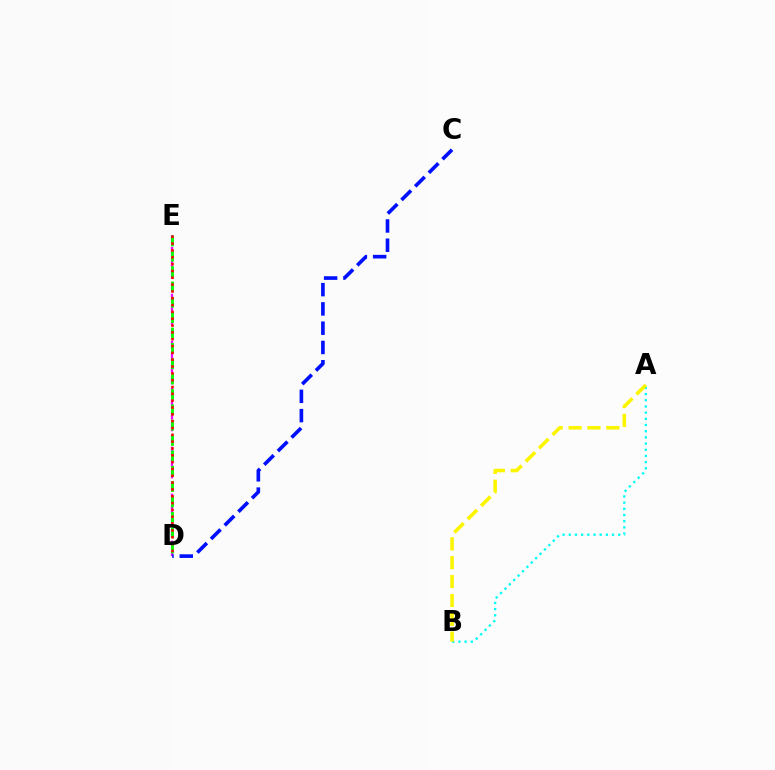{('D', 'E'): [{'color': '#ee00ff', 'line_style': 'dashed', 'thickness': 1.6}, {'color': '#08ff00', 'line_style': 'dashed', 'thickness': 2.09}, {'color': '#ff0000', 'line_style': 'dotted', 'thickness': 1.86}], ('A', 'B'): [{'color': '#00fff6', 'line_style': 'dotted', 'thickness': 1.68}, {'color': '#fcf500', 'line_style': 'dashed', 'thickness': 2.56}], ('C', 'D'): [{'color': '#0010ff', 'line_style': 'dashed', 'thickness': 2.62}]}